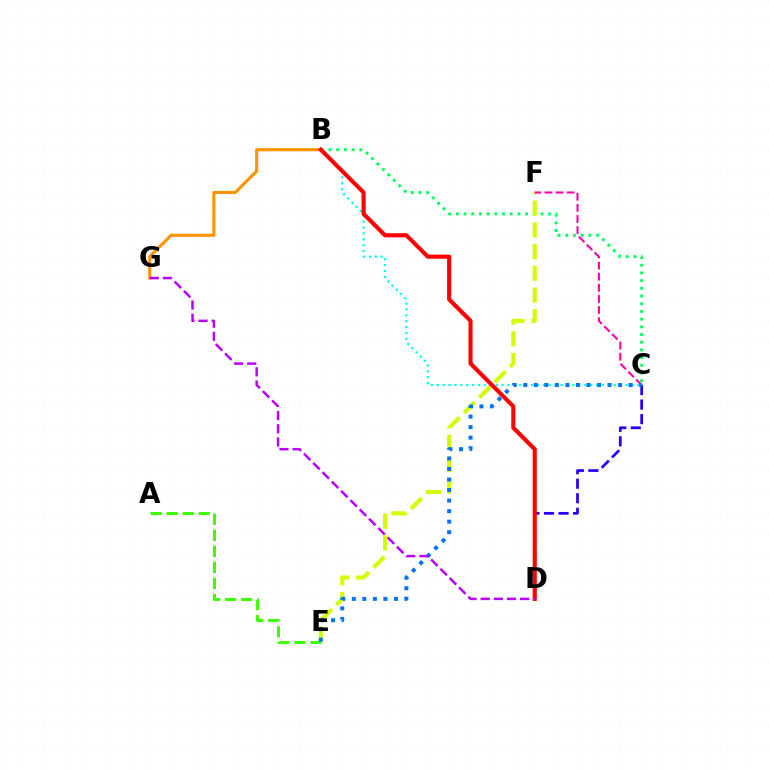{('B', 'G'): [{'color': '#ff9400', 'line_style': 'solid', 'thickness': 2.24}], ('B', 'C'): [{'color': '#00fff6', 'line_style': 'dotted', 'thickness': 1.6}, {'color': '#00ff5c', 'line_style': 'dotted', 'thickness': 2.09}], ('E', 'F'): [{'color': '#d1ff00', 'line_style': 'dashed', 'thickness': 2.95}], ('C', 'D'): [{'color': '#2500ff', 'line_style': 'dashed', 'thickness': 1.97}], ('A', 'E'): [{'color': '#3dff00', 'line_style': 'dashed', 'thickness': 2.18}], ('C', 'F'): [{'color': '#ff00ac', 'line_style': 'dashed', 'thickness': 1.51}], ('C', 'E'): [{'color': '#0074ff', 'line_style': 'dotted', 'thickness': 2.86}], ('B', 'D'): [{'color': '#ff0000', 'line_style': 'solid', 'thickness': 2.96}], ('D', 'G'): [{'color': '#b900ff', 'line_style': 'dashed', 'thickness': 1.79}]}